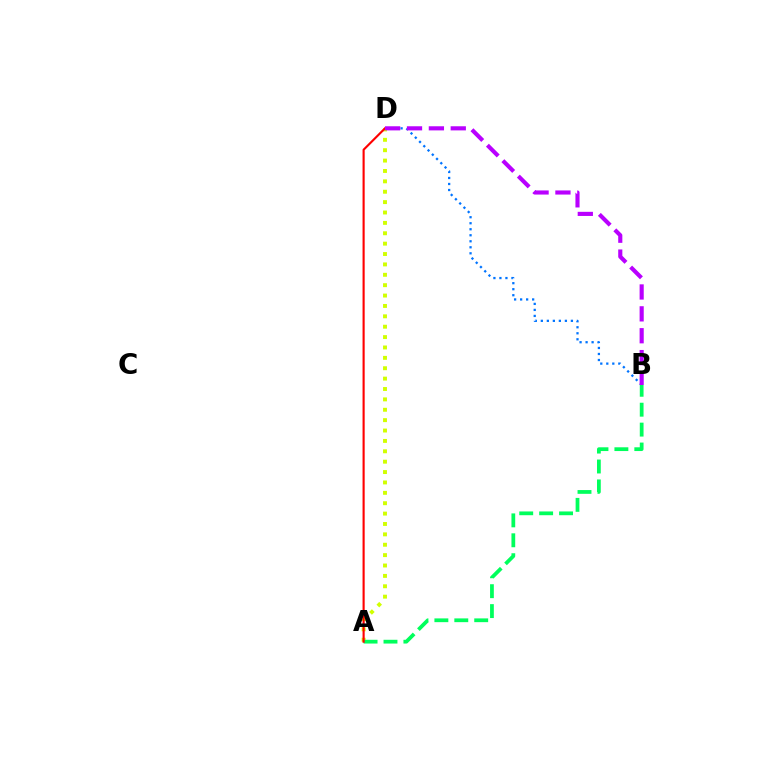{('B', 'D'): [{'color': '#0074ff', 'line_style': 'dotted', 'thickness': 1.63}, {'color': '#b900ff', 'line_style': 'dashed', 'thickness': 2.97}], ('A', 'D'): [{'color': '#d1ff00', 'line_style': 'dotted', 'thickness': 2.82}, {'color': '#ff0000', 'line_style': 'solid', 'thickness': 1.53}], ('A', 'B'): [{'color': '#00ff5c', 'line_style': 'dashed', 'thickness': 2.71}]}